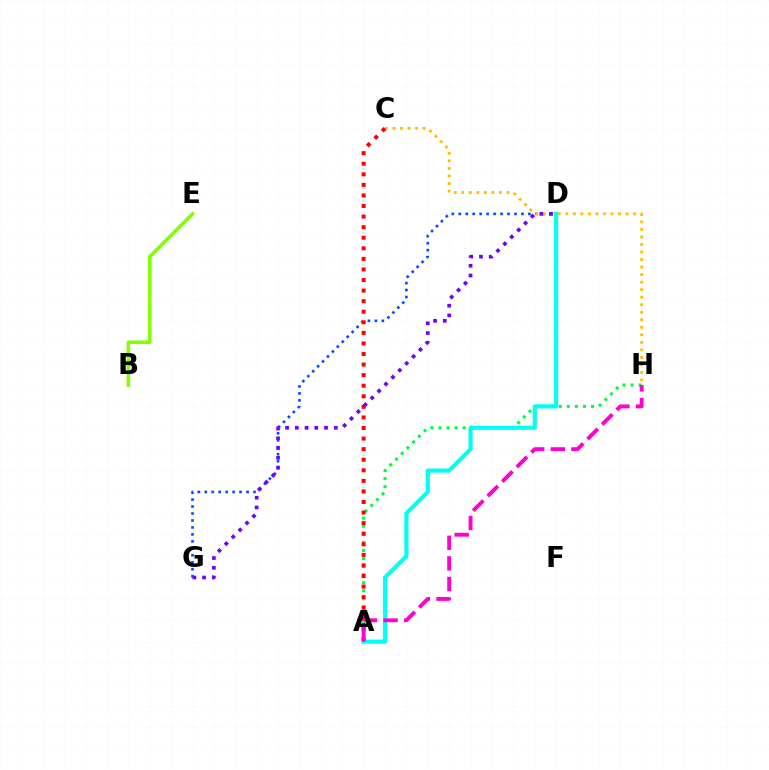{('B', 'E'): [{'color': '#84ff00', 'line_style': 'solid', 'thickness': 2.57}], ('A', 'H'): [{'color': '#00ff39', 'line_style': 'dotted', 'thickness': 2.19}, {'color': '#ff00cf', 'line_style': 'dashed', 'thickness': 2.8}], ('D', 'G'): [{'color': '#004bff', 'line_style': 'dotted', 'thickness': 1.89}, {'color': '#7200ff', 'line_style': 'dotted', 'thickness': 2.65}], ('C', 'H'): [{'color': '#ffbd00', 'line_style': 'dotted', 'thickness': 2.05}], ('A', 'C'): [{'color': '#ff0000', 'line_style': 'dotted', 'thickness': 2.87}], ('A', 'D'): [{'color': '#00fff6', 'line_style': 'solid', 'thickness': 2.97}]}